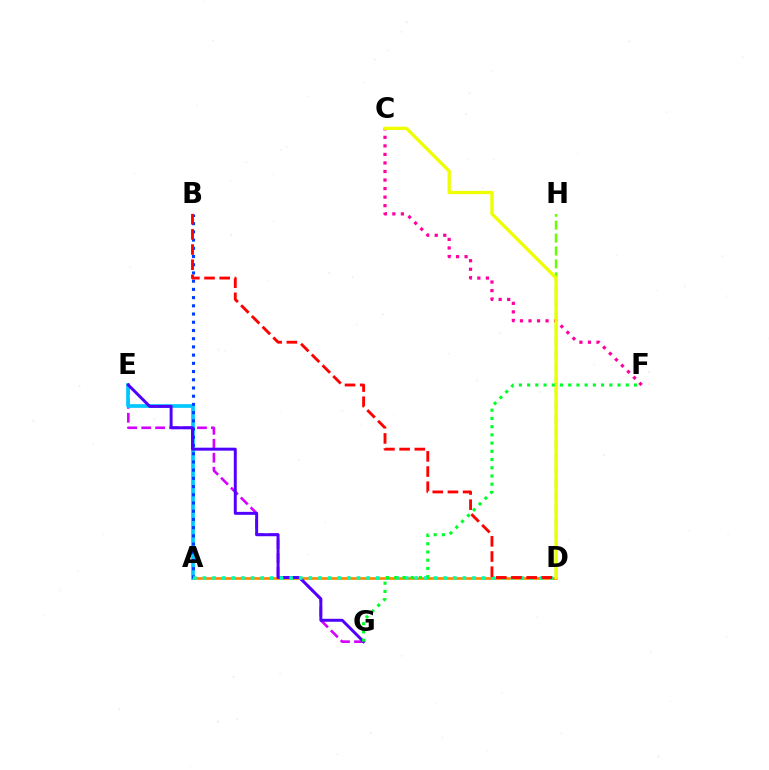{('A', 'D'): [{'color': '#ff8800', 'line_style': 'solid', 'thickness': 1.93}, {'color': '#00ffaf', 'line_style': 'dotted', 'thickness': 2.62}], ('E', 'G'): [{'color': '#d600ff', 'line_style': 'dashed', 'thickness': 1.89}, {'color': '#4f00ff', 'line_style': 'solid', 'thickness': 2.13}], ('A', 'E'): [{'color': '#00c7ff', 'line_style': 'solid', 'thickness': 2.64}], ('C', 'F'): [{'color': '#ff00a0', 'line_style': 'dotted', 'thickness': 2.32}], ('A', 'B'): [{'color': '#003fff', 'line_style': 'dotted', 'thickness': 2.23}], ('D', 'H'): [{'color': '#66ff00', 'line_style': 'dashed', 'thickness': 1.75}], ('B', 'D'): [{'color': '#ff0000', 'line_style': 'dashed', 'thickness': 2.06}], ('C', 'D'): [{'color': '#eeff00', 'line_style': 'solid', 'thickness': 2.36}], ('F', 'G'): [{'color': '#00ff27', 'line_style': 'dotted', 'thickness': 2.23}]}